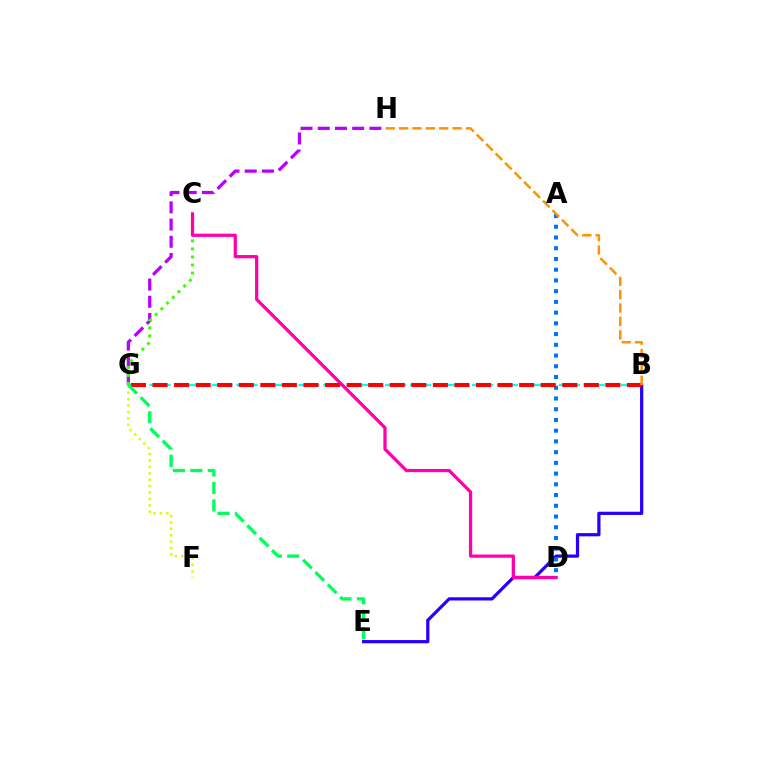{('B', 'G'): [{'color': '#00fff6', 'line_style': 'dashed', 'thickness': 1.69}, {'color': '#ff0000', 'line_style': 'dashed', 'thickness': 2.93}], ('F', 'G'): [{'color': '#d1ff00', 'line_style': 'dotted', 'thickness': 1.74}], ('B', 'E'): [{'color': '#2500ff', 'line_style': 'solid', 'thickness': 2.32}], ('G', 'H'): [{'color': '#b900ff', 'line_style': 'dashed', 'thickness': 2.34}], ('C', 'G'): [{'color': '#3dff00', 'line_style': 'dotted', 'thickness': 2.19}], ('C', 'D'): [{'color': '#ff00ac', 'line_style': 'solid', 'thickness': 2.33}], ('A', 'D'): [{'color': '#0074ff', 'line_style': 'dotted', 'thickness': 2.92}], ('B', 'H'): [{'color': '#ff9400', 'line_style': 'dashed', 'thickness': 1.82}], ('E', 'G'): [{'color': '#00ff5c', 'line_style': 'dashed', 'thickness': 2.38}]}